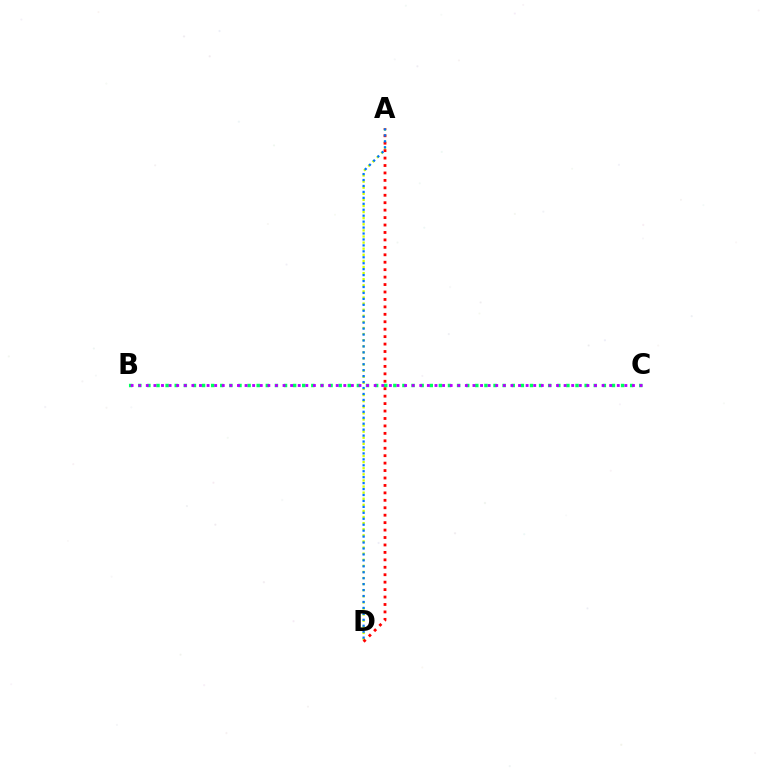{('B', 'C'): [{'color': '#00ff5c', 'line_style': 'dotted', 'thickness': 2.47}, {'color': '#b900ff', 'line_style': 'dotted', 'thickness': 2.06}], ('A', 'D'): [{'color': '#d1ff00', 'line_style': 'dotted', 'thickness': 1.66}, {'color': '#ff0000', 'line_style': 'dotted', 'thickness': 2.02}, {'color': '#0074ff', 'line_style': 'dotted', 'thickness': 1.61}]}